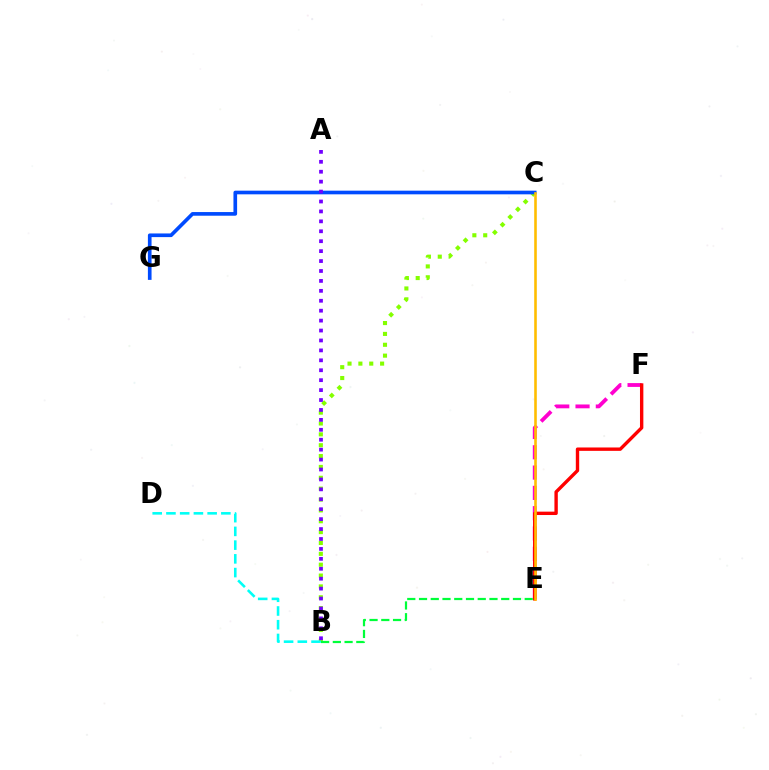{('B', 'C'): [{'color': '#84ff00', 'line_style': 'dotted', 'thickness': 2.95}], ('B', 'E'): [{'color': '#00ff39', 'line_style': 'dashed', 'thickness': 1.6}], ('E', 'F'): [{'color': '#ff00cf', 'line_style': 'dashed', 'thickness': 2.76}, {'color': '#ff0000', 'line_style': 'solid', 'thickness': 2.43}], ('B', 'D'): [{'color': '#00fff6', 'line_style': 'dashed', 'thickness': 1.87}], ('C', 'G'): [{'color': '#004bff', 'line_style': 'solid', 'thickness': 2.63}], ('A', 'B'): [{'color': '#7200ff', 'line_style': 'dotted', 'thickness': 2.7}], ('C', 'E'): [{'color': '#ffbd00', 'line_style': 'solid', 'thickness': 1.87}]}